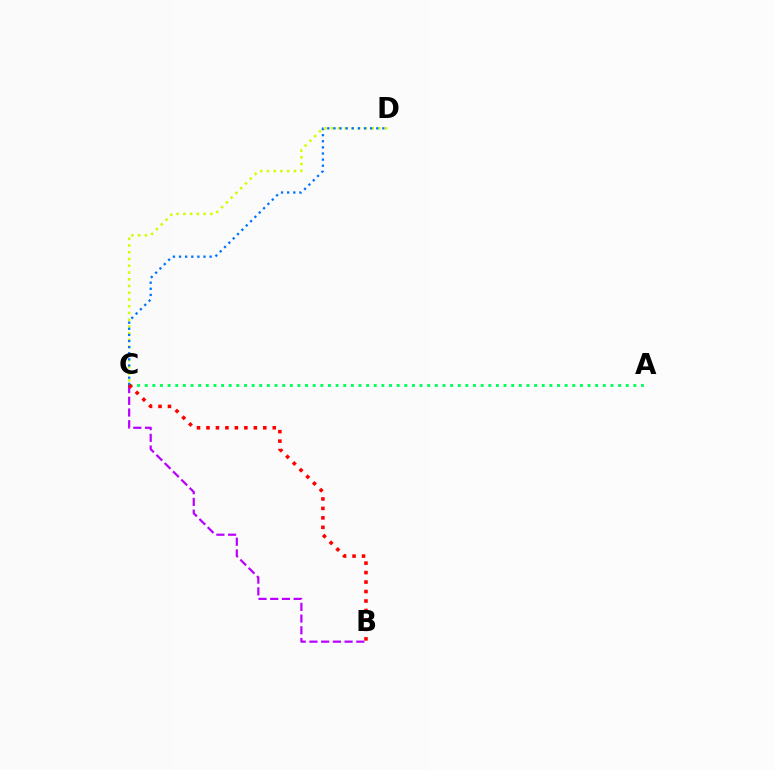{('C', 'D'): [{'color': '#d1ff00', 'line_style': 'dotted', 'thickness': 1.83}, {'color': '#0074ff', 'line_style': 'dotted', 'thickness': 1.66}], ('A', 'C'): [{'color': '#00ff5c', 'line_style': 'dotted', 'thickness': 2.07}], ('B', 'C'): [{'color': '#b900ff', 'line_style': 'dashed', 'thickness': 1.59}, {'color': '#ff0000', 'line_style': 'dotted', 'thickness': 2.57}]}